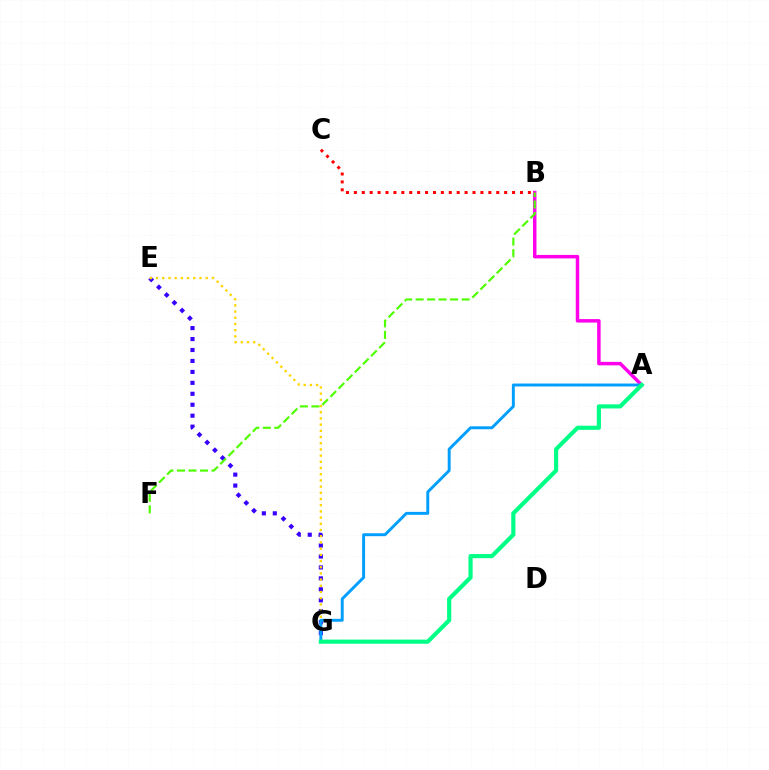{('E', 'G'): [{'color': '#3700ff', 'line_style': 'dotted', 'thickness': 2.98}, {'color': '#ffd500', 'line_style': 'dotted', 'thickness': 1.68}], ('A', 'B'): [{'color': '#ff00ed', 'line_style': 'solid', 'thickness': 2.51}], ('B', 'F'): [{'color': '#4fff00', 'line_style': 'dashed', 'thickness': 1.56}], ('B', 'C'): [{'color': '#ff0000', 'line_style': 'dotted', 'thickness': 2.15}], ('A', 'G'): [{'color': '#009eff', 'line_style': 'solid', 'thickness': 2.1}, {'color': '#00ff86', 'line_style': 'solid', 'thickness': 2.99}]}